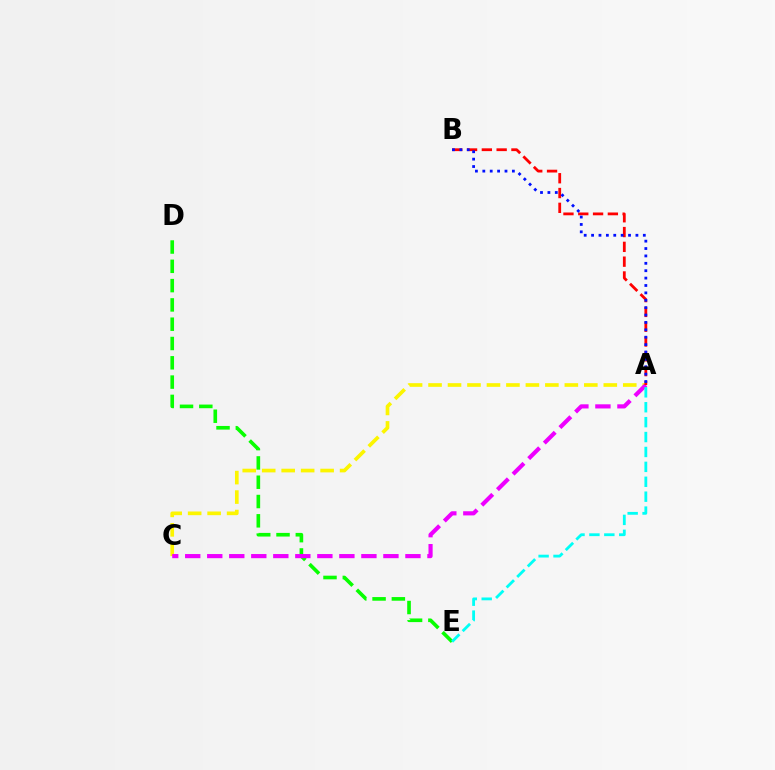{('D', 'E'): [{'color': '#08ff00', 'line_style': 'dashed', 'thickness': 2.62}], ('A', 'C'): [{'color': '#fcf500', 'line_style': 'dashed', 'thickness': 2.65}, {'color': '#ee00ff', 'line_style': 'dashed', 'thickness': 2.99}], ('A', 'B'): [{'color': '#ff0000', 'line_style': 'dashed', 'thickness': 2.01}, {'color': '#0010ff', 'line_style': 'dotted', 'thickness': 2.01}], ('A', 'E'): [{'color': '#00fff6', 'line_style': 'dashed', 'thickness': 2.03}]}